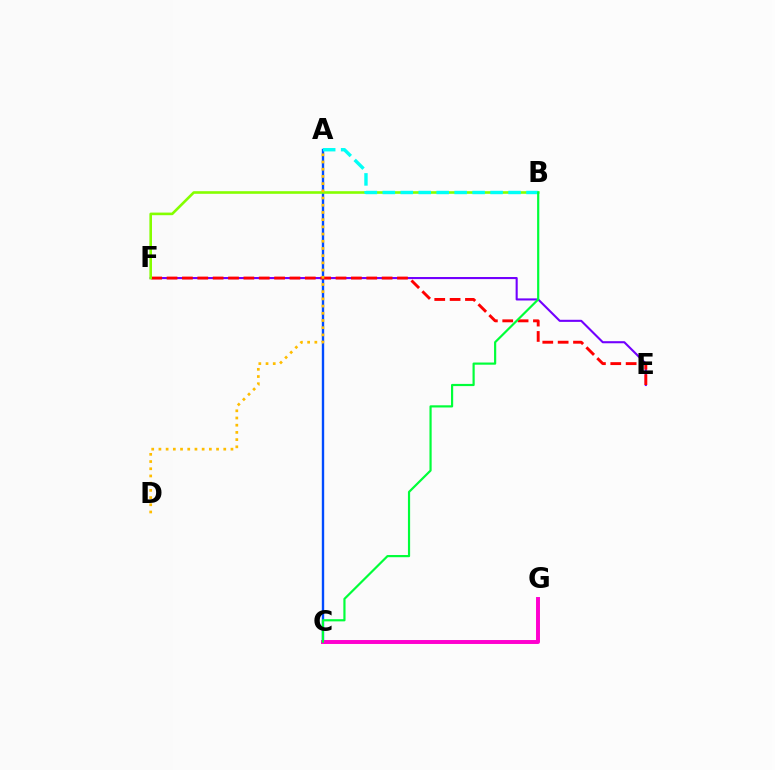{('E', 'F'): [{'color': '#7200ff', 'line_style': 'solid', 'thickness': 1.51}, {'color': '#ff0000', 'line_style': 'dashed', 'thickness': 2.09}], ('A', 'C'): [{'color': '#004bff', 'line_style': 'solid', 'thickness': 1.71}], ('C', 'G'): [{'color': '#ff00cf', 'line_style': 'solid', 'thickness': 2.83}], ('B', 'F'): [{'color': '#84ff00', 'line_style': 'solid', 'thickness': 1.88}], ('A', 'B'): [{'color': '#00fff6', 'line_style': 'dashed', 'thickness': 2.44}], ('B', 'C'): [{'color': '#00ff39', 'line_style': 'solid', 'thickness': 1.57}], ('A', 'D'): [{'color': '#ffbd00', 'line_style': 'dotted', 'thickness': 1.96}]}